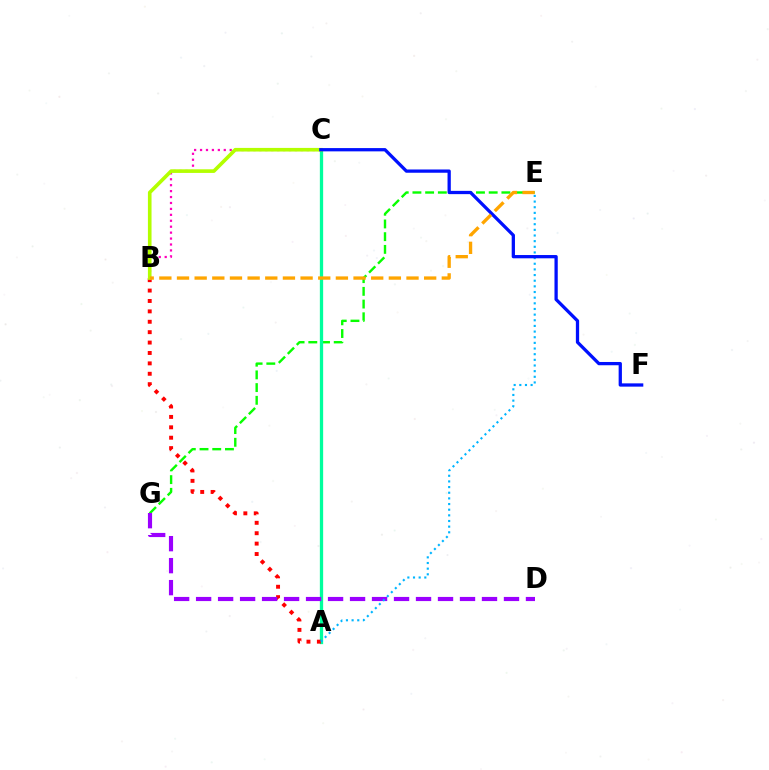{('E', 'G'): [{'color': '#08ff00', 'line_style': 'dashed', 'thickness': 1.73}], ('A', 'C'): [{'color': '#00ff9d', 'line_style': 'solid', 'thickness': 2.37}], ('B', 'C'): [{'color': '#ff00bd', 'line_style': 'dotted', 'thickness': 1.61}, {'color': '#b3ff00', 'line_style': 'solid', 'thickness': 2.61}], ('A', 'B'): [{'color': '#ff0000', 'line_style': 'dotted', 'thickness': 2.83}], ('D', 'G'): [{'color': '#9b00ff', 'line_style': 'dashed', 'thickness': 2.99}], ('A', 'E'): [{'color': '#00b5ff', 'line_style': 'dotted', 'thickness': 1.54}], ('C', 'F'): [{'color': '#0010ff', 'line_style': 'solid', 'thickness': 2.36}], ('B', 'E'): [{'color': '#ffa500', 'line_style': 'dashed', 'thickness': 2.4}]}